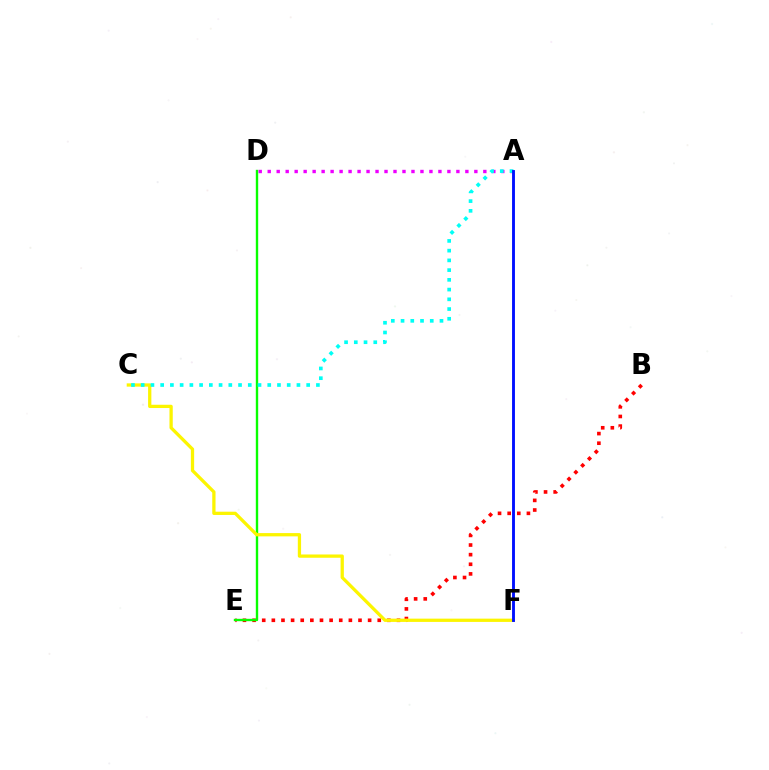{('B', 'E'): [{'color': '#ff0000', 'line_style': 'dotted', 'thickness': 2.62}], ('D', 'E'): [{'color': '#08ff00', 'line_style': 'solid', 'thickness': 1.72}], ('C', 'F'): [{'color': '#fcf500', 'line_style': 'solid', 'thickness': 2.36}], ('A', 'D'): [{'color': '#ee00ff', 'line_style': 'dotted', 'thickness': 2.44}], ('A', 'C'): [{'color': '#00fff6', 'line_style': 'dotted', 'thickness': 2.64}], ('A', 'F'): [{'color': '#0010ff', 'line_style': 'solid', 'thickness': 2.07}]}